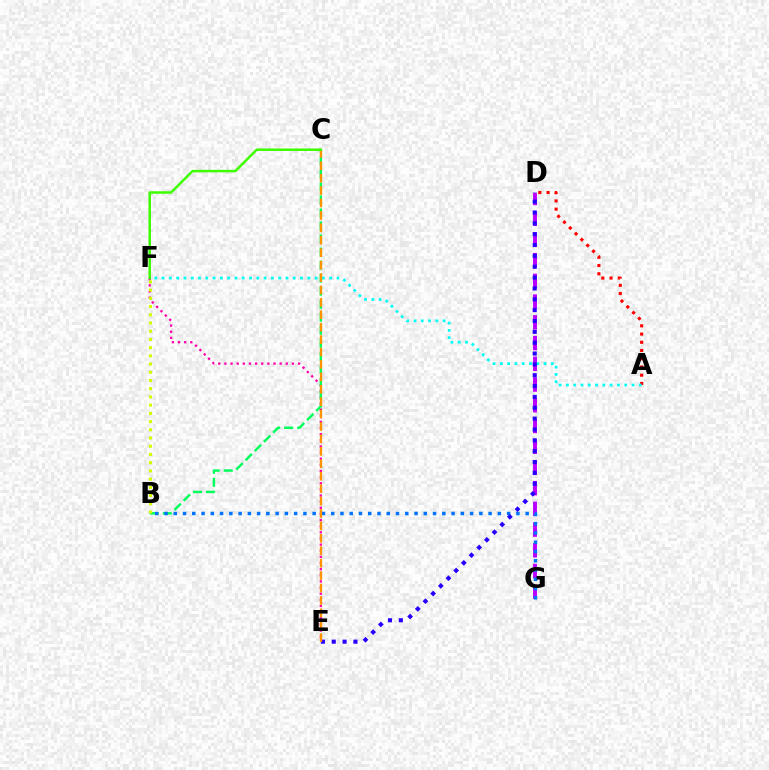{('D', 'G'): [{'color': '#b900ff', 'line_style': 'dashed', 'thickness': 2.82}], ('E', 'F'): [{'color': '#ff00ac', 'line_style': 'dotted', 'thickness': 1.67}], ('A', 'D'): [{'color': '#ff0000', 'line_style': 'dotted', 'thickness': 2.24}], ('A', 'F'): [{'color': '#00fff6', 'line_style': 'dotted', 'thickness': 1.98}], ('B', 'C'): [{'color': '#00ff5c', 'line_style': 'dashed', 'thickness': 1.77}], ('B', 'G'): [{'color': '#0074ff', 'line_style': 'dotted', 'thickness': 2.52}], ('D', 'E'): [{'color': '#2500ff', 'line_style': 'dotted', 'thickness': 2.95}], ('C', 'E'): [{'color': '#ff9400', 'line_style': 'dashed', 'thickness': 1.69}], ('B', 'F'): [{'color': '#d1ff00', 'line_style': 'dotted', 'thickness': 2.23}], ('C', 'F'): [{'color': '#3dff00', 'line_style': 'solid', 'thickness': 1.81}]}